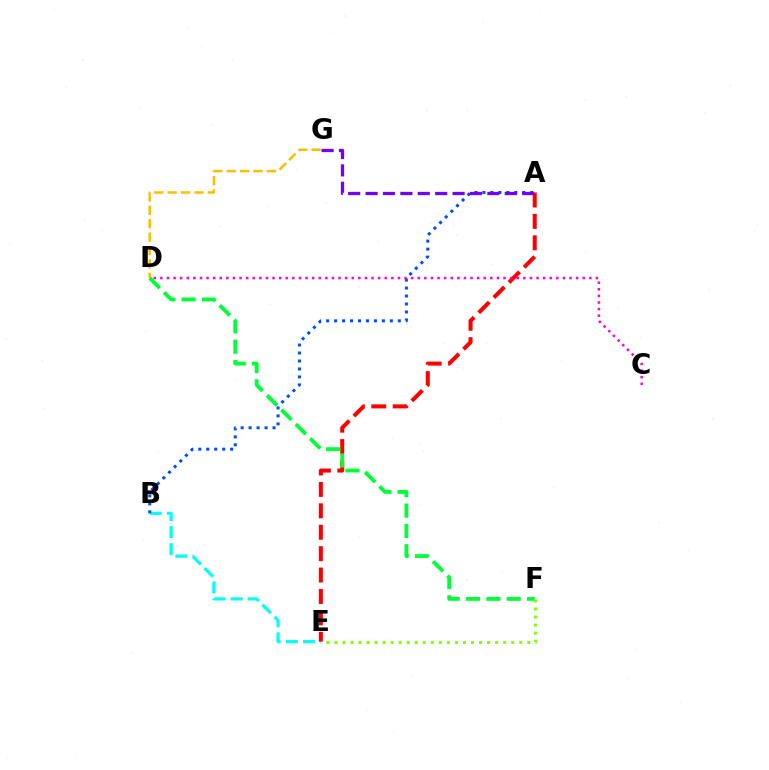{('E', 'F'): [{'color': '#84ff00', 'line_style': 'dotted', 'thickness': 2.18}], ('B', 'E'): [{'color': '#00fff6', 'line_style': 'dashed', 'thickness': 2.32}], ('A', 'B'): [{'color': '#004bff', 'line_style': 'dotted', 'thickness': 2.17}], ('A', 'E'): [{'color': '#ff0000', 'line_style': 'dashed', 'thickness': 2.91}], ('D', 'G'): [{'color': '#ffbd00', 'line_style': 'dashed', 'thickness': 1.82}], ('D', 'F'): [{'color': '#00ff39', 'line_style': 'dashed', 'thickness': 2.76}], ('A', 'G'): [{'color': '#7200ff', 'line_style': 'dashed', 'thickness': 2.36}], ('C', 'D'): [{'color': '#ff00cf', 'line_style': 'dotted', 'thickness': 1.79}]}